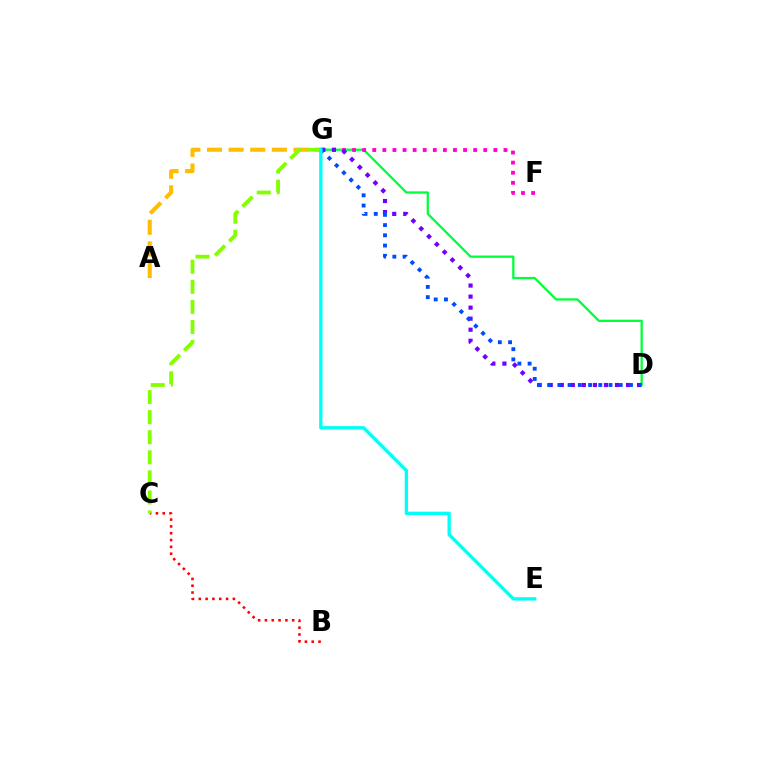{('D', 'G'): [{'color': '#00ff39', 'line_style': 'solid', 'thickness': 1.64}, {'color': '#7200ff', 'line_style': 'dotted', 'thickness': 3.0}, {'color': '#004bff', 'line_style': 'dotted', 'thickness': 2.78}], ('A', 'G'): [{'color': '#ffbd00', 'line_style': 'dashed', 'thickness': 2.94}], ('F', 'G'): [{'color': '#ff00cf', 'line_style': 'dotted', 'thickness': 2.74}], ('B', 'C'): [{'color': '#ff0000', 'line_style': 'dotted', 'thickness': 1.85}], ('C', 'G'): [{'color': '#84ff00', 'line_style': 'dashed', 'thickness': 2.73}], ('E', 'G'): [{'color': '#00fff6', 'line_style': 'solid', 'thickness': 2.4}]}